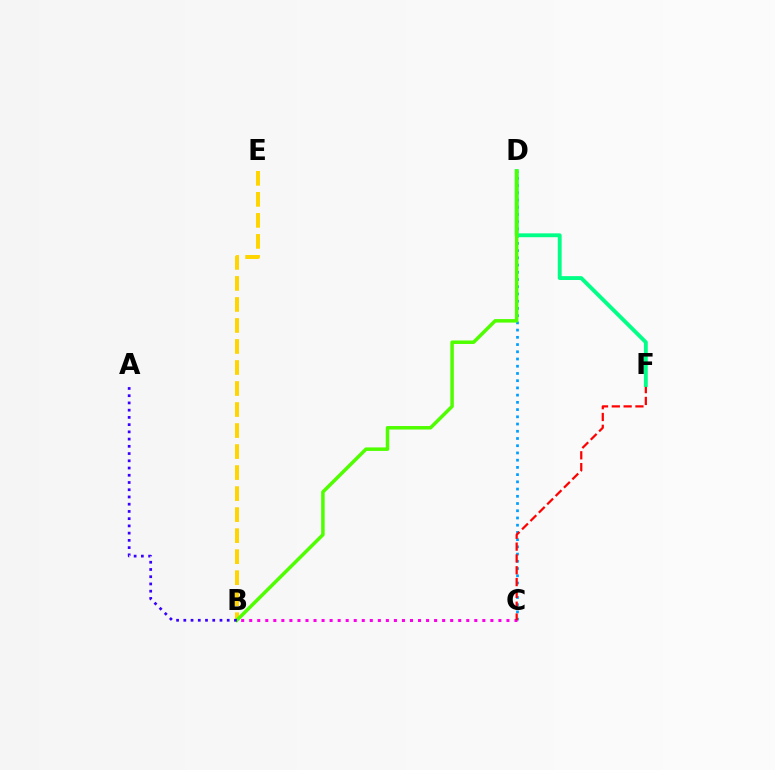{('C', 'D'): [{'color': '#009eff', 'line_style': 'dotted', 'thickness': 1.96}], ('B', 'C'): [{'color': '#ff00ed', 'line_style': 'dotted', 'thickness': 2.18}], ('B', 'E'): [{'color': '#ffd500', 'line_style': 'dashed', 'thickness': 2.86}], ('C', 'F'): [{'color': '#ff0000', 'line_style': 'dashed', 'thickness': 1.61}], ('D', 'F'): [{'color': '#00ff86', 'line_style': 'solid', 'thickness': 2.78}], ('B', 'D'): [{'color': '#4fff00', 'line_style': 'solid', 'thickness': 2.52}], ('A', 'B'): [{'color': '#3700ff', 'line_style': 'dotted', 'thickness': 1.97}]}